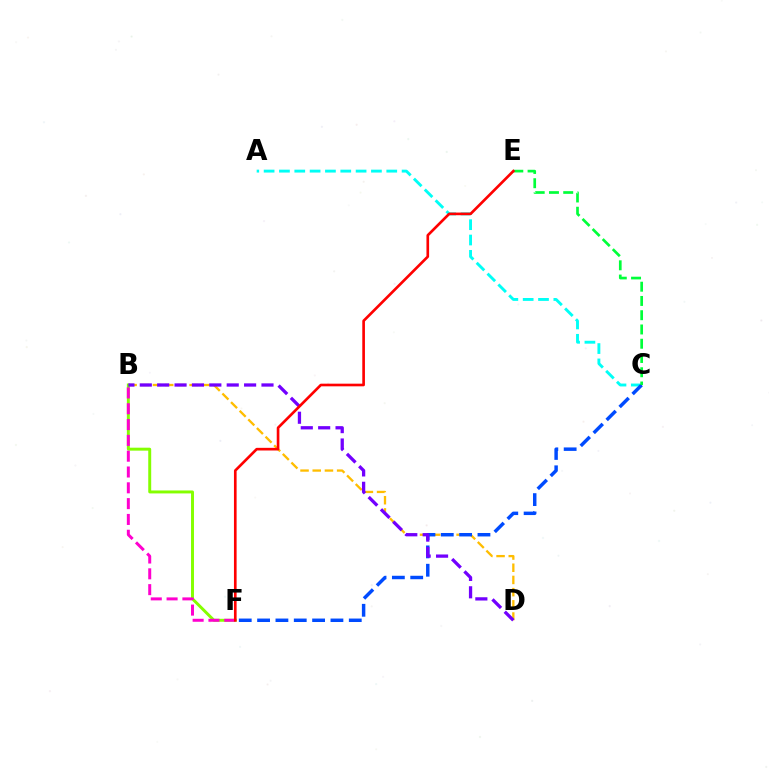{('B', 'D'): [{'color': '#ffbd00', 'line_style': 'dashed', 'thickness': 1.66}, {'color': '#7200ff', 'line_style': 'dashed', 'thickness': 2.36}], ('B', 'F'): [{'color': '#84ff00', 'line_style': 'solid', 'thickness': 2.13}, {'color': '#ff00cf', 'line_style': 'dashed', 'thickness': 2.15}], ('A', 'C'): [{'color': '#00fff6', 'line_style': 'dashed', 'thickness': 2.08}], ('C', 'F'): [{'color': '#004bff', 'line_style': 'dashed', 'thickness': 2.49}], ('C', 'E'): [{'color': '#00ff39', 'line_style': 'dashed', 'thickness': 1.94}], ('E', 'F'): [{'color': '#ff0000', 'line_style': 'solid', 'thickness': 1.91}]}